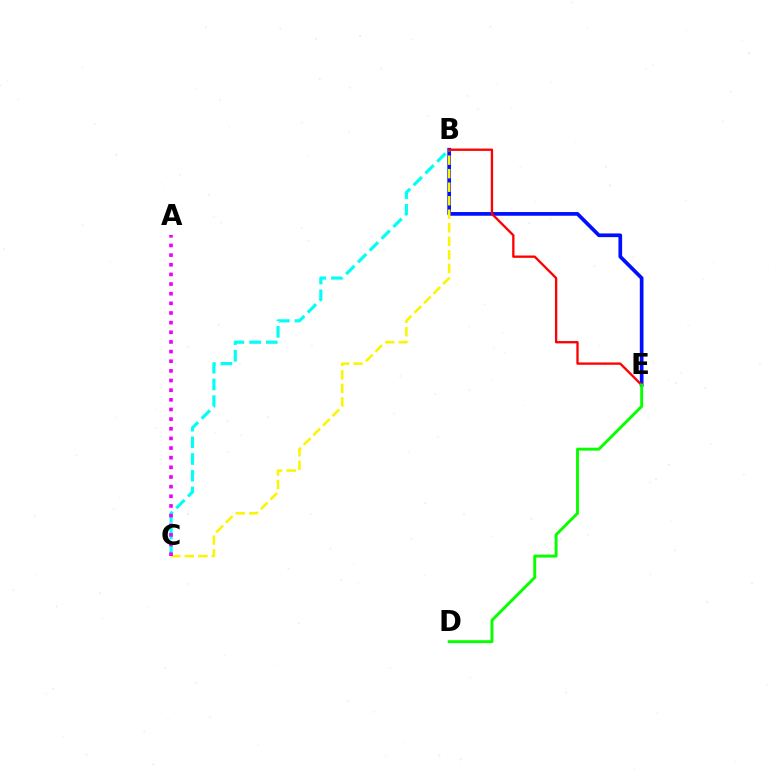{('B', 'E'): [{'color': '#0010ff', 'line_style': 'solid', 'thickness': 2.66}, {'color': '#ff0000', 'line_style': 'solid', 'thickness': 1.68}], ('B', 'C'): [{'color': '#fcf500', 'line_style': 'dashed', 'thickness': 1.84}, {'color': '#00fff6', 'line_style': 'dashed', 'thickness': 2.27}], ('A', 'C'): [{'color': '#ee00ff', 'line_style': 'dotted', 'thickness': 2.62}], ('D', 'E'): [{'color': '#08ff00', 'line_style': 'solid', 'thickness': 2.1}]}